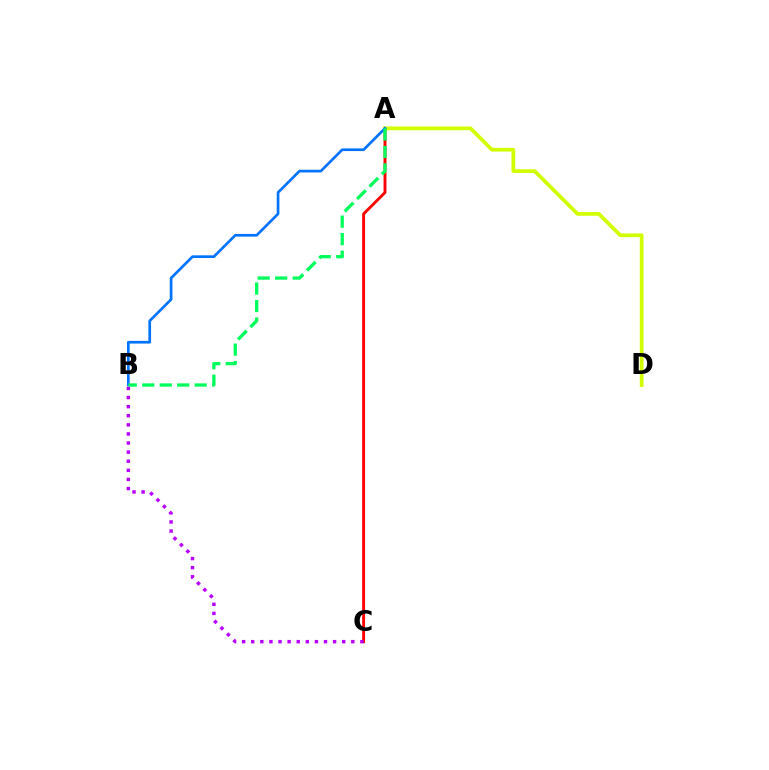{('A', 'C'): [{'color': '#ff0000', 'line_style': 'solid', 'thickness': 2.09}], ('A', 'D'): [{'color': '#d1ff00', 'line_style': 'solid', 'thickness': 2.69}], ('A', 'B'): [{'color': '#0074ff', 'line_style': 'solid', 'thickness': 1.94}, {'color': '#00ff5c', 'line_style': 'dashed', 'thickness': 2.38}], ('B', 'C'): [{'color': '#b900ff', 'line_style': 'dotted', 'thickness': 2.47}]}